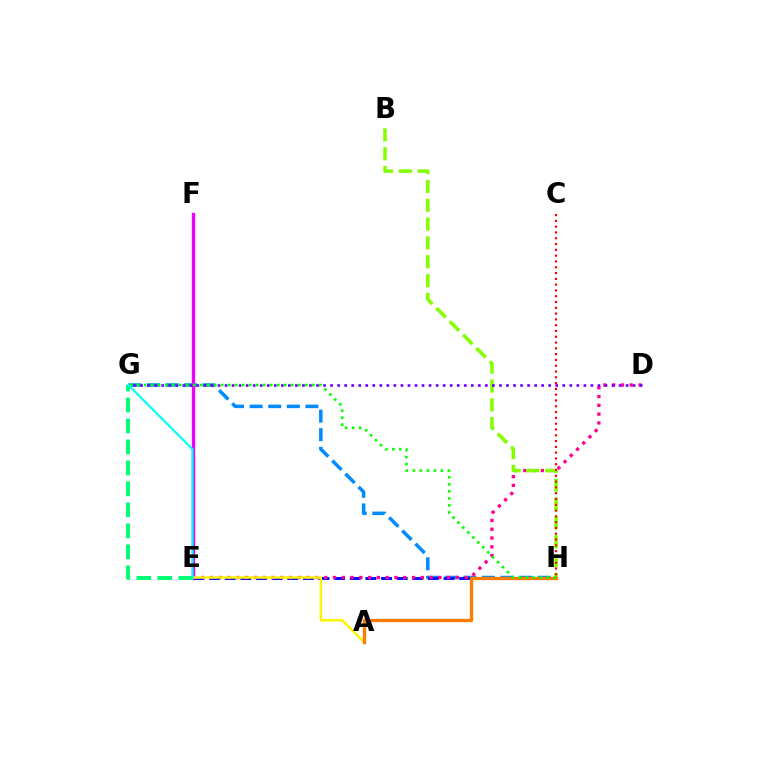{('G', 'H'): [{'color': '#008cff', 'line_style': 'dashed', 'thickness': 2.53}, {'color': '#08ff00', 'line_style': 'dotted', 'thickness': 1.9}], ('E', 'F'): [{'color': '#ee00ff', 'line_style': 'solid', 'thickness': 2.41}], ('E', 'H'): [{'color': '#0010ff', 'line_style': 'dashed', 'thickness': 2.12}], ('D', 'E'): [{'color': '#ff0094', 'line_style': 'dotted', 'thickness': 2.39}], ('B', 'H'): [{'color': '#84ff00', 'line_style': 'dashed', 'thickness': 2.56}], ('A', 'E'): [{'color': '#fcf500', 'line_style': 'solid', 'thickness': 1.76}], ('D', 'G'): [{'color': '#7200ff', 'line_style': 'dotted', 'thickness': 1.91}], ('E', 'G'): [{'color': '#00ff74', 'line_style': 'dashed', 'thickness': 2.85}, {'color': '#00fff6', 'line_style': 'solid', 'thickness': 1.56}], ('A', 'H'): [{'color': '#ff7c00', 'line_style': 'solid', 'thickness': 2.37}], ('C', 'H'): [{'color': '#ff0000', 'line_style': 'dotted', 'thickness': 1.57}]}